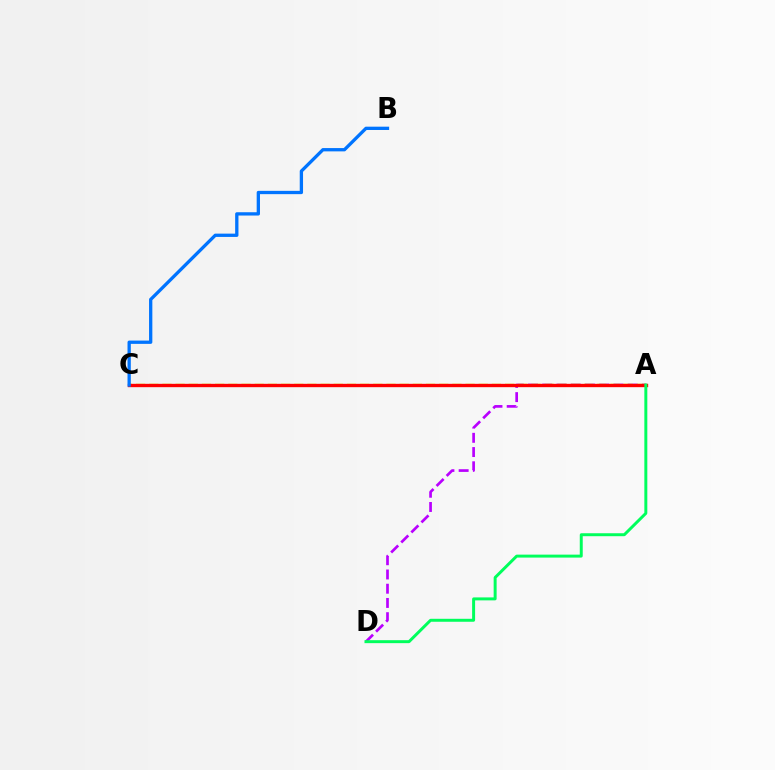{('A', 'D'): [{'color': '#b900ff', 'line_style': 'dashed', 'thickness': 1.93}, {'color': '#00ff5c', 'line_style': 'solid', 'thickness': 2.13}], ('A', 'C'): [{'color': '#d1ff00', 'line_style': 'dashed', 'thickness': 1.79}, {'color': '#ff0000', 'line_style': 'solid', 'thickness': 2.41}], ('B', 'C'): [{'color': '#0074ff', 'line_style': 'solid', 'thickness': 2.38}]}